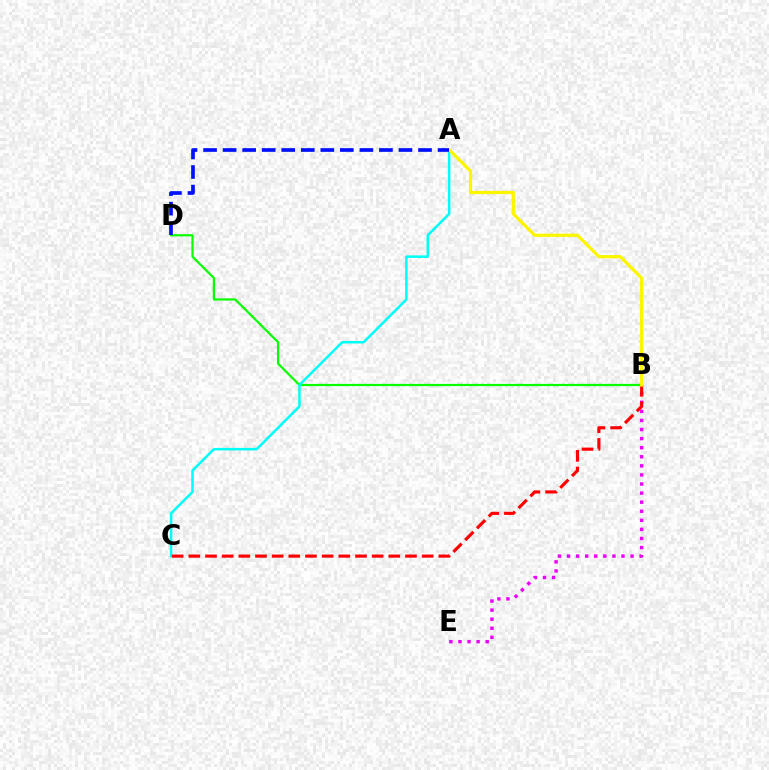{('B', 'E'): [{'color': '#ee00ff', 'line_style': 'dotted', 'thickness': 2.47}], ('B', 'D'): [{'color': '#08ff00', 'line_style': 'solid', 'thickness': 1.59}], ('A', 'C'): [{'color': '#00fff6', 'line_style': 'solid', 'thickness': 1.81}], ('B', 'C'): [{'color': '#ff0000', 'line_style': 'dashed', 'thickness': 2.26}], ('A', 'B'): [{'color': '#fcf500', 'line_style': 'solid', 'thickness': 2.33}], ('A', 'D'): [{'color': '#0010ff', 'line_style': 'dashed', 'thickness': 2.65}]}